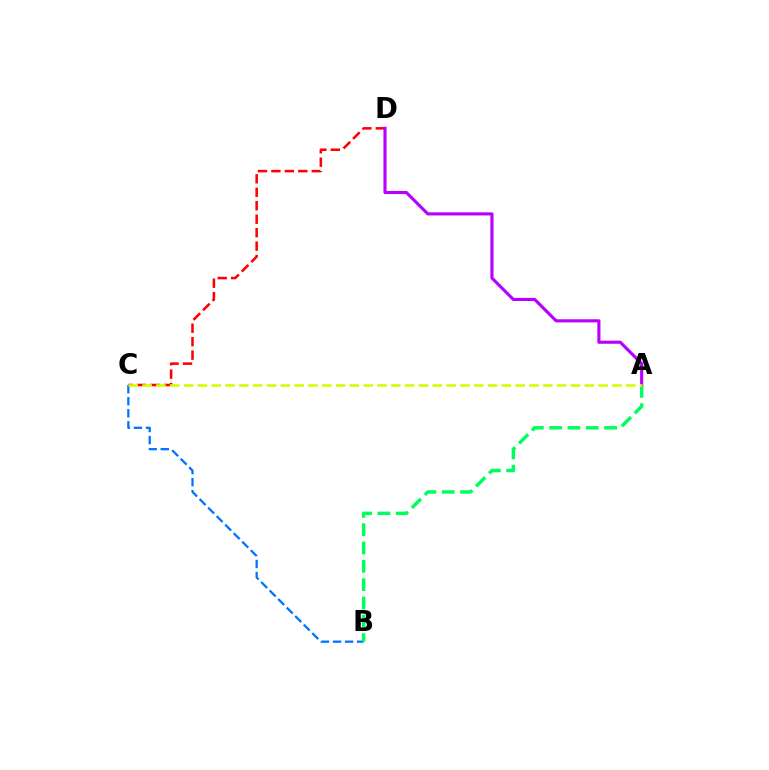{('C', 'D'): [{'color': '#ff0000', 'line_style': 'dashed', 'thickness': 1.83}], ('B', 'C'): [{'color': '#0074ff', 'line_style': 'dashed', 'thickness': 1.64}], ('A', 'B'): [{'color': '#00ff5c', 'line_style': 'dashed', 'thickness': 2.49}], ('A', 'D'): [{'color': '#b900ff', 'line_style': 'solid', 'thickness': 2.25}], ('A', 'C'): [{'color': '#d1ff00', 'line_style': 'dashed', 'thickness': 1.88}]}